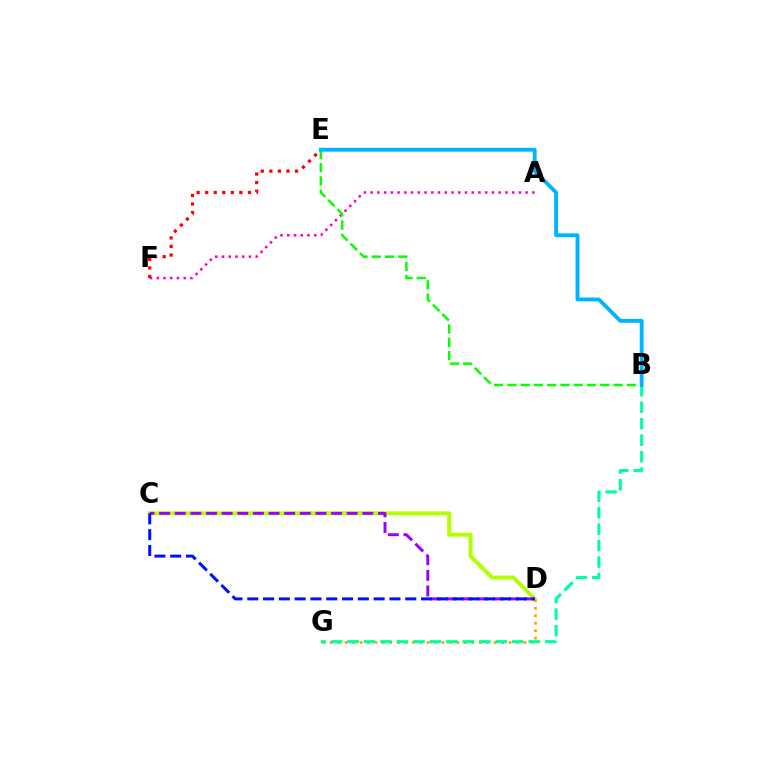{('C', 'D'): [{'color': '#b3ff00', 'line_style': 'solid', 'thickness': 2.88}, {'color': '#9b00ff', 'line_style': 'dashed', 'thickness': 2.12}, {'color': '#0010ff', 'line_style': 'dashed', 'thickness': 2.15}], ('D', 'G'): [{'color': '#ffa500', 'line_style': 'dotted', 'thickness': 2.02}], ('B', 'G'): [{'color': '#00ff9d', 'line_style': 'dashed', 'thickness': 2.24}], ('A', 'F'): [{'color': '#ff00bd', 'line_style': 'dotted', 'thickness': 1.83}], ('B', 'E'): [{'color': '#08ff00', 'line_style': 'dashed', 'thickness': 1.8}, {'color': '#00b5ff', 'line_style': 'solid', 'thickness': 2.79}], ('E', 'F'): [{'color': '#ff0000', 'line_style': 'dotted', 'thickness': 2.32}]}